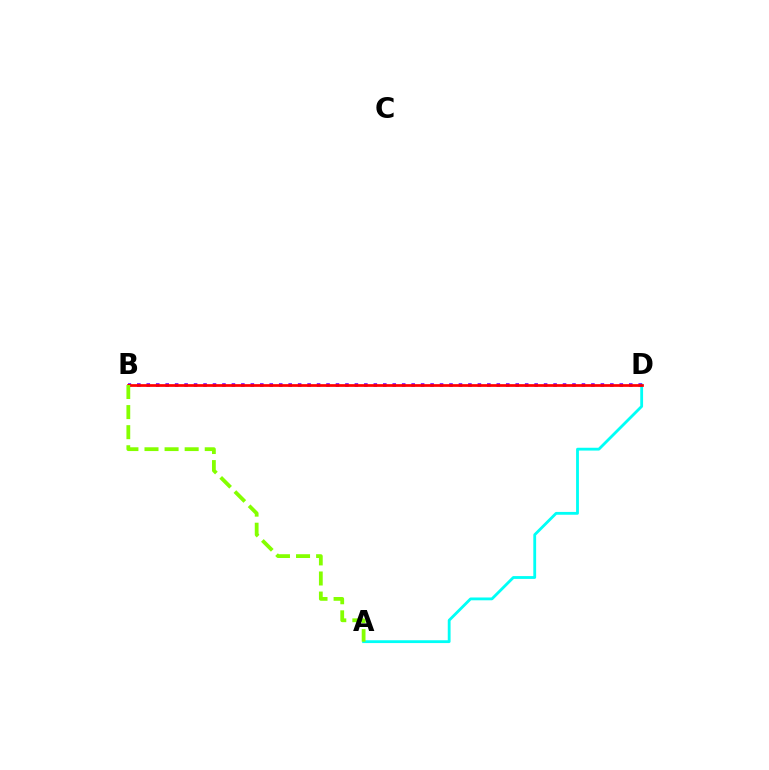{('A', 'D'): [{'color': '#00fff6', 'line_style': 'solid', 'thickness': 2.03}], ('B', 'D'): [{'color': '#7200ff', 'line_style': 'dotted', 'thickness': 2.57}, {'color': '#ff0000', 'line_style': 'solid', 'thickness': 1.96}], ('A', 'B'): [{'color': '#84ff00', 'line_style': 'dashed', 'thickness': 2.73}]}